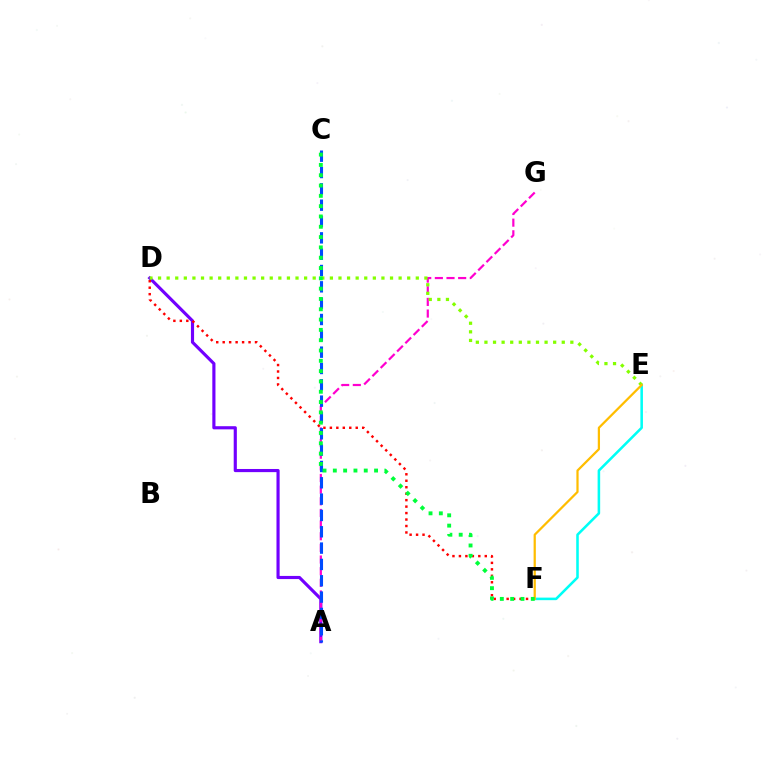{('E', 'F'): [{'color': '#00fff6', 'line_style': 'solid', 'thickness': 1.84}, {'color': '#ffbd00', 'line_style': 'solid', 'thickness': 1.61}], ('A', 'D'): [{'color': '#7200ff', 'line_style': 'solid', 'thickness': 2.27}], ('A', 'G'): [{'color': '#ff00cf', 'line_style': 'dashed', 'thickness': 1.58}], ('A', 'C'): [{'color': '#004bff', 'line_style': 'dashed', 'thickness': 2.22}], ('D', 'F'): [{'color': '#ff0000', 'line_style': 'dotted', 'thickness': 1.76}], ('D', 'E'): [{'color': '#84ff00', 'line_style': 'dotted', 'thickness': 2.33}], ('C', 'F'): [{'color': '#00ff39', 'line_style': 'dotted', 'thickness': 2.8}]}